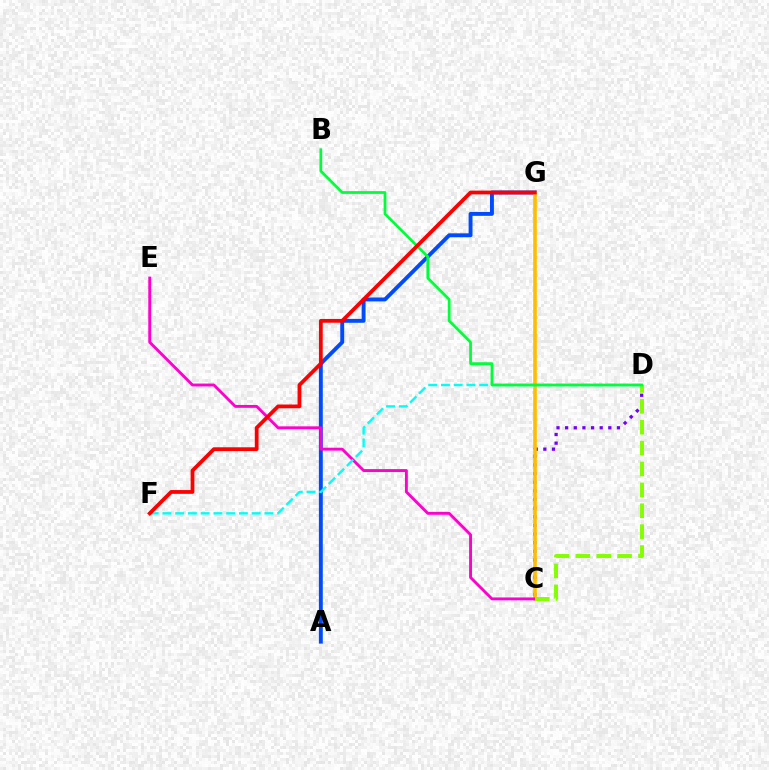{('A', 'G'): [{'color': '#004bff', 'line_style': 'solid', 'thickness': 2.81}], ('C', 'D'): [{'color': '#7200ff', 'line_style': 'dotted', 'thickness': 2.35}, {'color': '#84ff00', 'line_style': 'dashed', 'thickness': 2.84}], ('C', 'G'): [{'color': '#ffbd00', 'line_style': 'solid', 'thickness': 2.6}], ('C', 'E'): [{'color': '#ff00cf', 'line_style': 'solid', 'thickness': 2.07}], ('D', 'F'): [{'color': '#00fff6', 'line_style': 'dashed', 'thickness': 1.73}], ('B', 'D'): [{'color': '#00ff39', 'line_style': 'solid', 'thickness': 1.98}], ('F', 'G'): [{'color': '#ff0000', 'line_style': 'solid', 'thickness': 2.72}]}